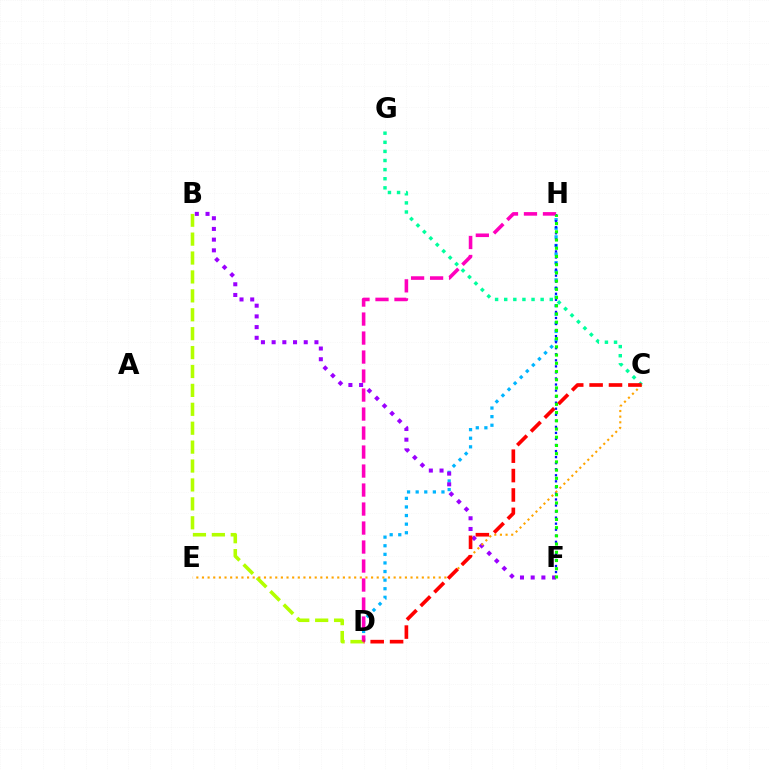{('D', 'H'): [{'color': '#00b5ff', 'line_style': 'dotted', 'thickness': 2.34}, {'color': '#ff00bd', 'line_style': 'dashed', 'thickness': 2.58}], ('B', 'F'): [{'color': '#9b00ff', 'line_style': 'dotted', 'thickness': 2.91}], ('B', 'D'): [{'color': '#b3ff00', 'line_style': 'dashed', 'thickness': 2.57}], ('F', 'H'): [{'color': '#0010ff', 'line_style': 'dotted', 'thickness': 1.64}, {'color': '#08ff00', 'line_style': 'dotted', 'thickness': 2.23}], ('C', 'G'): [{'color': '#00ff9d', 'line_style': 'dotted', 'thickness': 2.48}], ('C', 'E'): [{'color': '#ffa500', 'line_style': 'dotted', 'thickness': 1.53}], ('C', 'D'): [{'color': '#ff0000', 'line_style': 'dashed', 'thickness': 2.63}]}